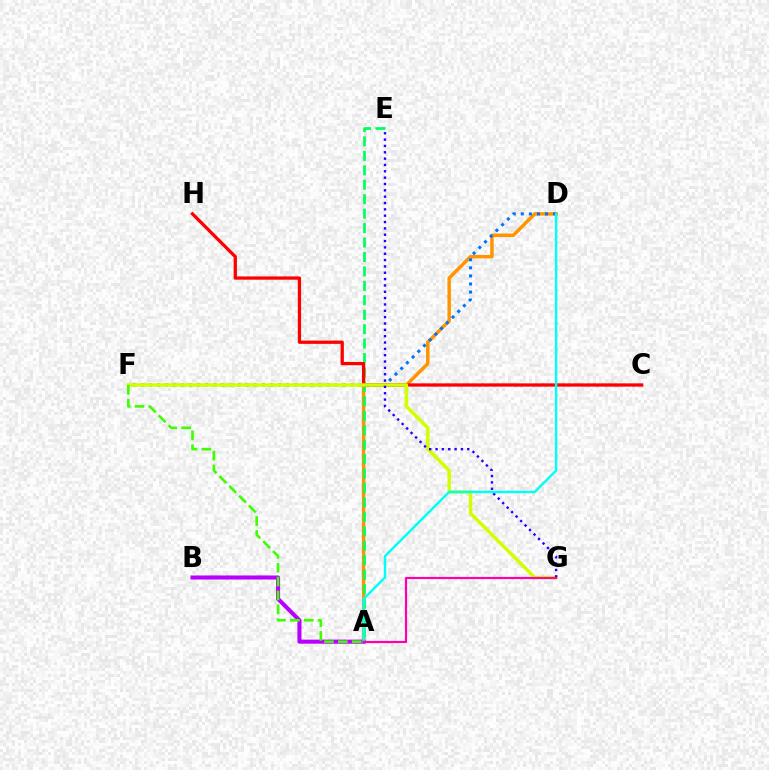{('A', 'D'): [{'color': '#ff9400', 'line_style': 'solid', 'thickness': 2.5}, {'color': '#00fff6', 'line_style': 'solid', 'thickness': 1.74}], ('A', 'E'): [{'color': '#00ff5c', 'line_style': 'dashed', 'thickness': 1.96}], ('A', 'B'): [{'color': '#b900ff', 'line_style': 'solid', 'thickness': 2.94}], ('C', 'H'): [{'color': '#ff0000', 'line_style': 'solid', 'thickness': 2.36}], ('D', 'F'): [{'color': '#0074ff', 'line_style': 'dotted', 'thickness': 2.19}], ('F', 'G'): [{'color': '#d1ff00', 'line_style': 'solid', 'thickness': 2.5}], ('E', 'G'): [{'color': '#2500ff', 'line_style': 'dotted', 'thickness': 1.72}], ('A', 'F'): [{'color': '#3dff00', 'line_style': 'dashed', 'thickness': 1.88}], ('A', 'G'): [{'color': '#ff00ac', 'line_style': 'solid', 'thickness': 1.57}]}